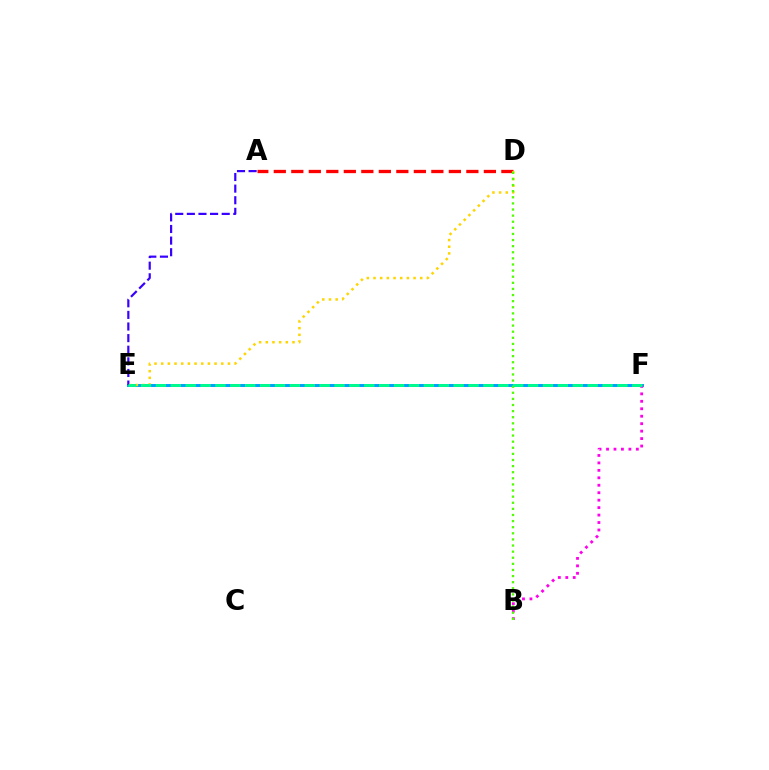{('E', 'F'): [{'color': '#009eff', 'line_style': 'solid', 'thickness': 2.13}, {'color': '#00ff86', 'line_style': 'dashed', 'thickness': 2.02}], ('A', 'D'): [{'color': '#ff0000', 'line_style': 'dashed', 'thickness': 2.38}], ('A', 'E'): [{'color': '#3700ff', 'line_style': 'dashed', 'thickness': 1.58}], ('B', 'F'): [{'color': '#ff00ed', 'line_style': 'dotted', 'thickness': 2.03}], ('D', 'E'): [{'color': '#ffd500', 'line_style': 'dotted', 'thickness': 1.81}], ('B', 'D'): [{'color': '#4fff00', 'line_style': 'dotted', 'thickness': 1.66}]}